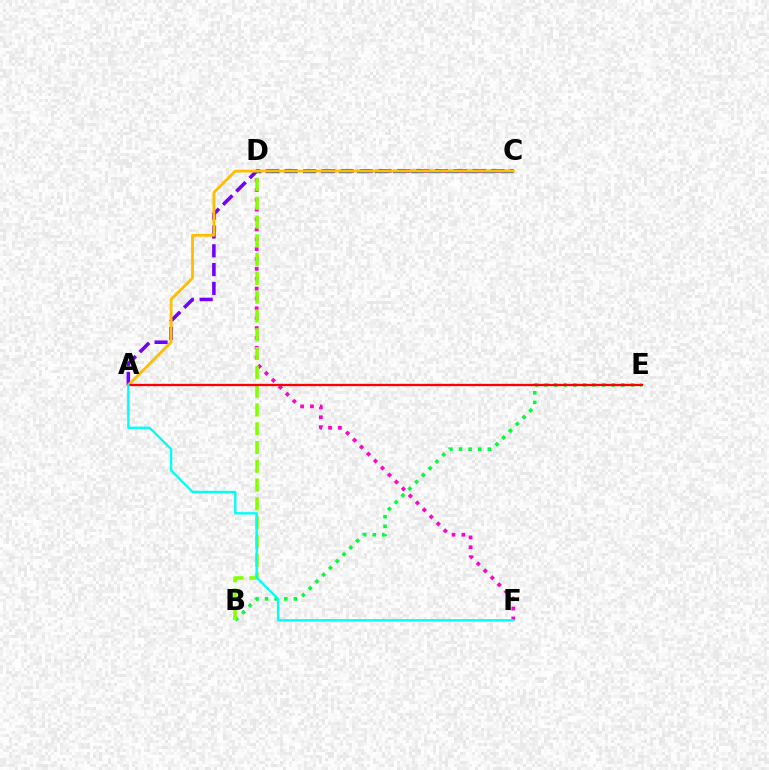{('A', 'C'): [{'color': '#7200ff', 'line_style': 'dashed', 'thickness': 2.56}, {'color': '#ffbd00', 'line_style': 'solid', 'thickness': 2.0}], ('C', 'D'): [{'color': '#004bff', 'line_style': 'dashed', 'thickness': 2.44}], ('D', 'F'): [{'color': '#ff00cf', 'line_style': 'dotted', 'thickness': 2.68}], ('B', 'E'): [{'color': '#00ff39', 'line_style': 'dotted', 'thickness': 2.61}], ('B', 'D'): [{'color': '#84ff00', 'line_style': 'dashed', 'thickness': 2.55}], ('A', 'E'): [{'color': '#ff0000', 'line_style': 'solid', 'thickness': 1.65}], ('A', 'F'): [{'color': '#00fff6', 'line_style': 'solid', 'thickness': 1.69}]}